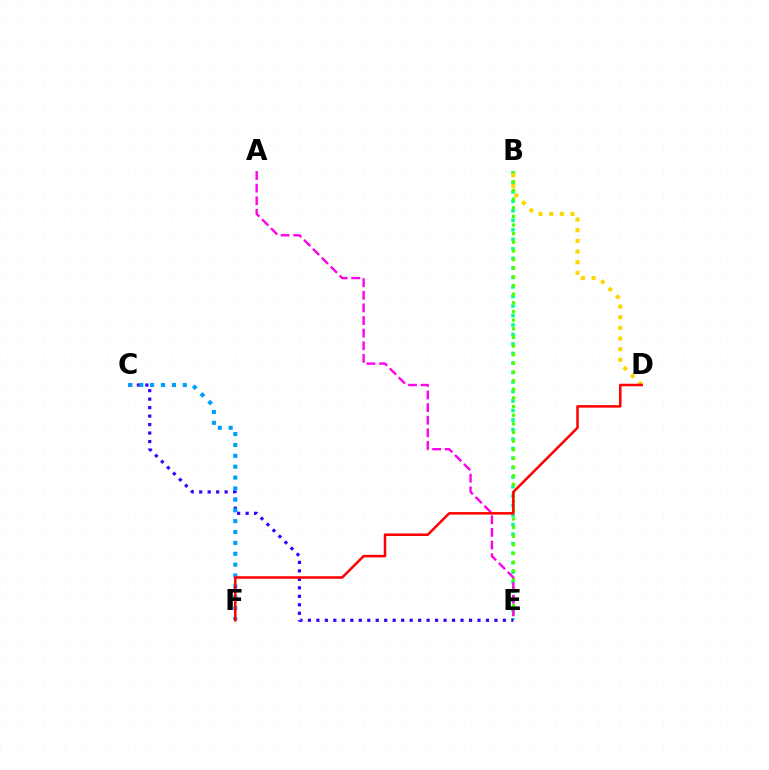{('B', 'E'): [{'color': '#00ff86', 'line_style': 'dotted', 'thickness': 2.58}, {'color': '#4fff00', 'line_style': 'dotted', 'thickness': 2.35}], ('A', 'E'): [{'color': '#ff00ed', 'line_style': 'dashed', 'thickness': 1.71}], ('B', 'D'): [{'color': '#ffd500', 'line_style': 'dotted', 'thickness': 2.9}], ('C', 'E'): [{'color': '#3700ff', 'line_style': 'dotted', 'thickness': 2.3}], ('C', 'F'): [{'color': '#009eff', 'line_style': 'dotted', 'thickness': 2.96}], ('D', 'F'): [{'color': '#ff0000', 'line_style': 'solid', 'thickness': 1.81}]}